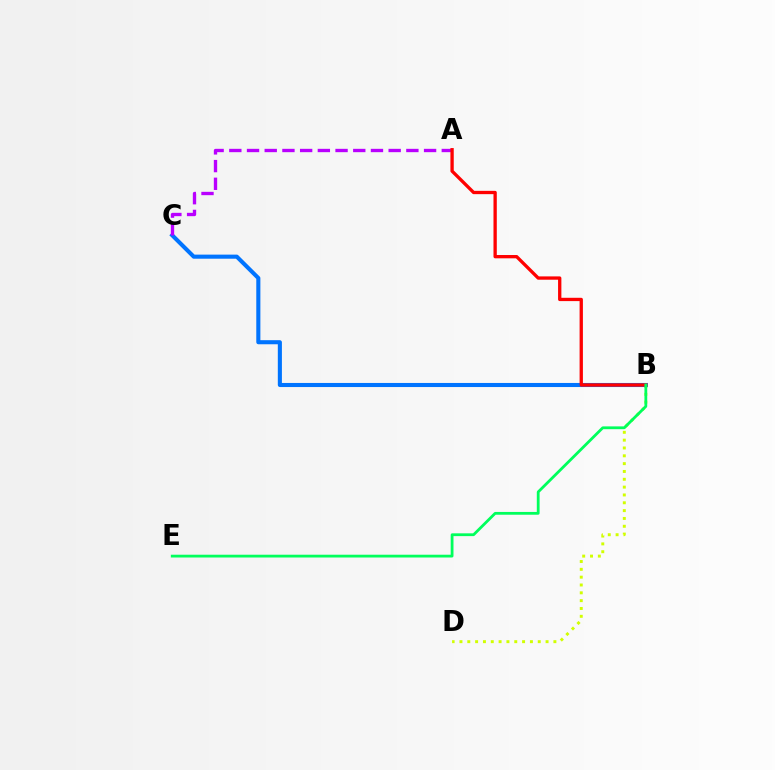{('B', 'D'): [{'color': '#d1ff00', 'line_style': 'dotted', 'thickness': 2.13}], ('B', 'C'): [{'color': '#0074ff', 'line_style': 'solid', 'thickness': 2.94}], ('A', 'C'): [{'color': '#b900ff', 'line_style': 'dashed', 'thickness': 2.41}], ('A', 'B'): [{'color': '#ff0000', 'line_style': 'solid', 'thickness': 2.38}], ('B', 'E'): [{'color': '#00ff5c', 'line_style': 'solid', 'thickness': 2.01}]}